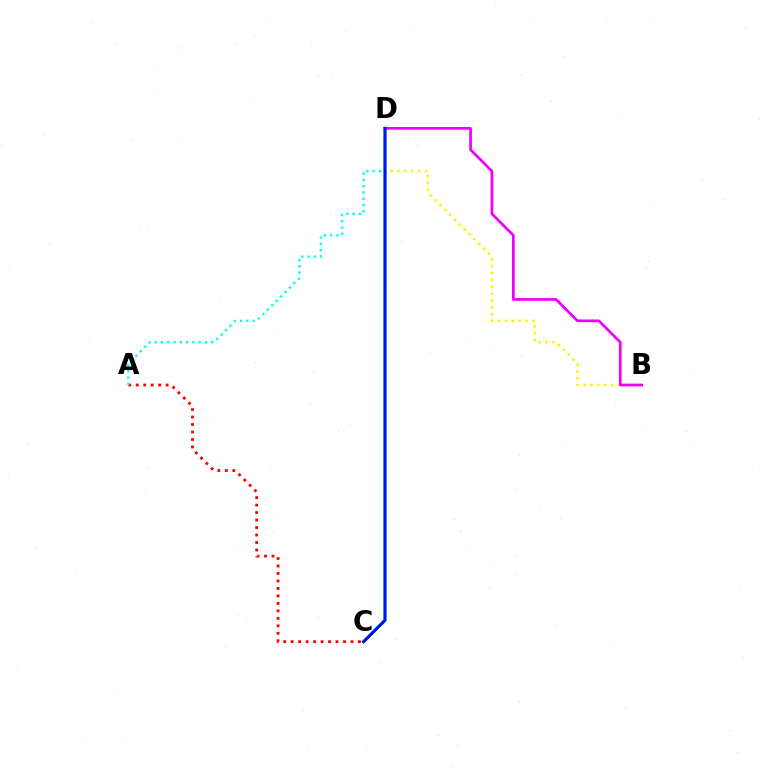{('A', 'C'): [{'color': '#ff0000', 'line_style': 'dotted', 'thickness': 2.03}], ('A', 'D'): [{'color': '#00fff6', 'line_style': 'dotted', 'thickness': 1.71}], ('C', 'D'): [{'color': '#08ff00', 'line_style': 'solid', 'thickness': 2.08}, {'color': '#0010ff', 'line_style': 'solid', 'thickness': 2.15}], ('B', 'D'): [{'color': '#fcf500', 'line_style': 'dotted', 'thickness': 1.86}, {'color': '#ee00ff', 'line_style': 'solid', 'thickness': 1.96}]}